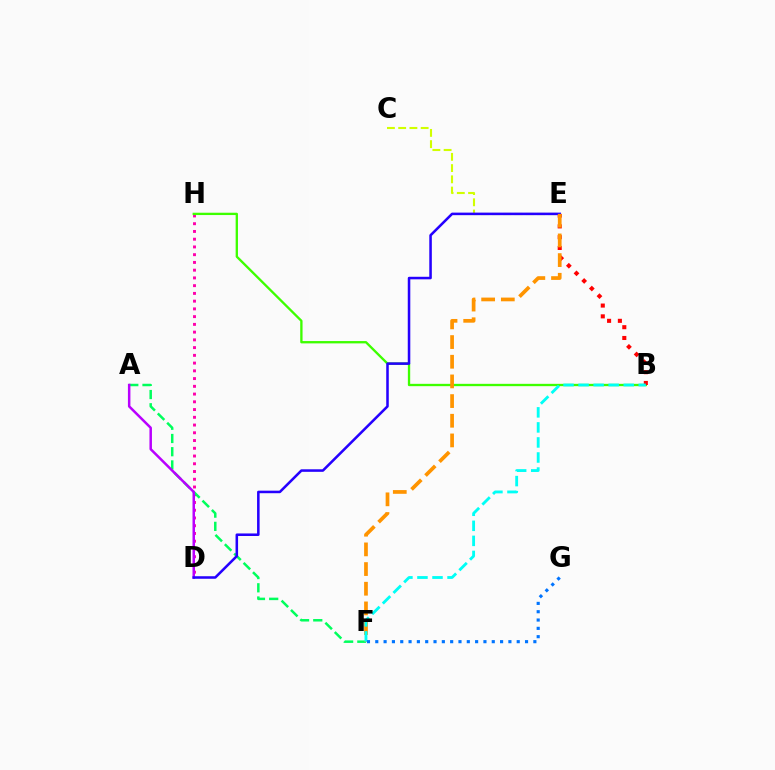{('C', 'E'): [{'color': '#d1ff00', 'line_style': 'dashed', 'thickness': 1.53}], ('D', 'H'): [{'color': '#ff00ac', 'line_style': 'dotted', 'thickness': 2.1}], ('A', 'F'): [{'color': '#00ff5c', 'line_style': 'dashed', 'thickness': 1.8}], ('A', 'D'): [{'color': '#b900ff', 'line_style': 'solid', 'thickness': 1.8}], ('B', 'H'): [{'color': '#3dff00', 'line_style': 'solid', 'thickness': 1.67}], ('B', 'E'): [{'color': '#ff0000', 'line_style': 'dotted', 'thickness': 2.93}], ('D', 'E'): [{'color': '#2500ff', 'line_style': 'solid', 'thickness': 1.83}], ('E', 'F'): [{'color': '#ff9400', 'line_style': 'dashed', 'thickness': 2.67}], ('B', 'F'): [{'color': '#00fff6', 'line_style': 'dashed', 'thickness': 2.04}], ('F', 'G'): [{'color': '#0074ff', 'line_style': 'dotted', 'thickness': 2.26}]}